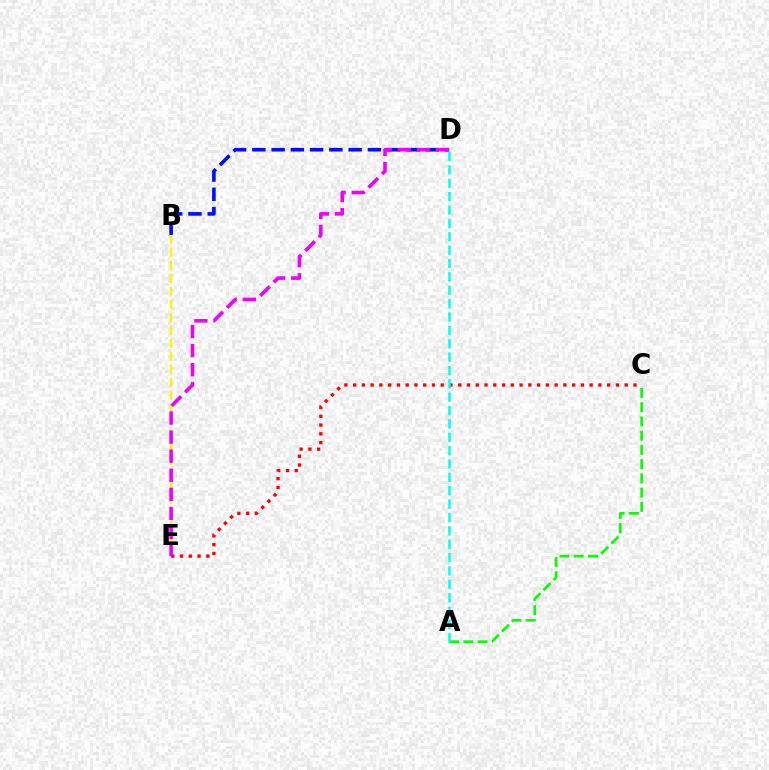{('A', 'C'): [{'color': '#08ff00', 'line_style': 'dashed', 'thickness': 1.93}], ('B', 'D'): [{'color': '#0010ff', 'line_style': 'dashed', 'thickness': 2.62}], ('B', 'E'): [{'color': '#fcf500', 'line_style': 'dashed', 'thickness': 1.77}], ('C', 'E'): [{'color': '#ff0000', 'line_style': 'dotted', 'thickness': 2.38}], ('A', 'D'): [{'color': '#00fff6', 'line_style': 'dashed', 'thickness': 1.82}], ('D', 'E'): [{'color': '#ee00ff', 'line_style': 'dashed', 'thickness': 2.59}]}